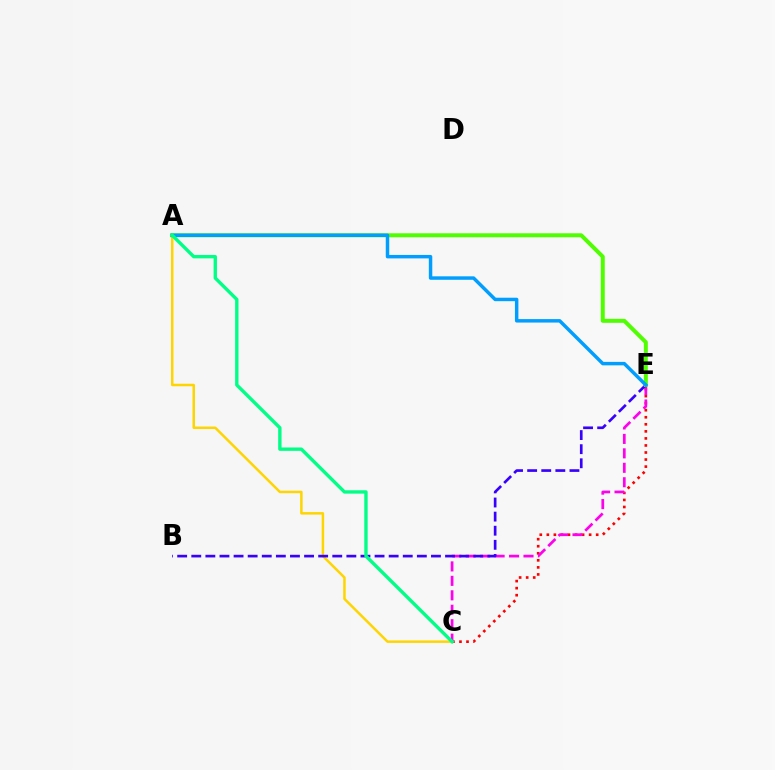{('C', 'E'): [{'color': '#ff0000', 'line_style': 'dotted', 'thickness': 1.92}, {'color': '#ff00ed', 'line_style': 'dashed', 'thickness': 1.96}], ('A', 'C'): [{'color': '#ffd500', 'line_style': 'solid', 'thickness': 1.79}, {'color': '#00ff86', 'line_style': 'solid', 'thickness': 2.42}], ('B', 'E'): [{'color': '#3700ff', 'line_style': 'dashed', 'thickness': 1.92}], ('A', 'E'): [{'color': '#4fff00', 'line_style': 'solid', 'thickness': 2.86}, {'color': '#009eff', 'line_style': 'solid', 'thickness': 2.49}]}